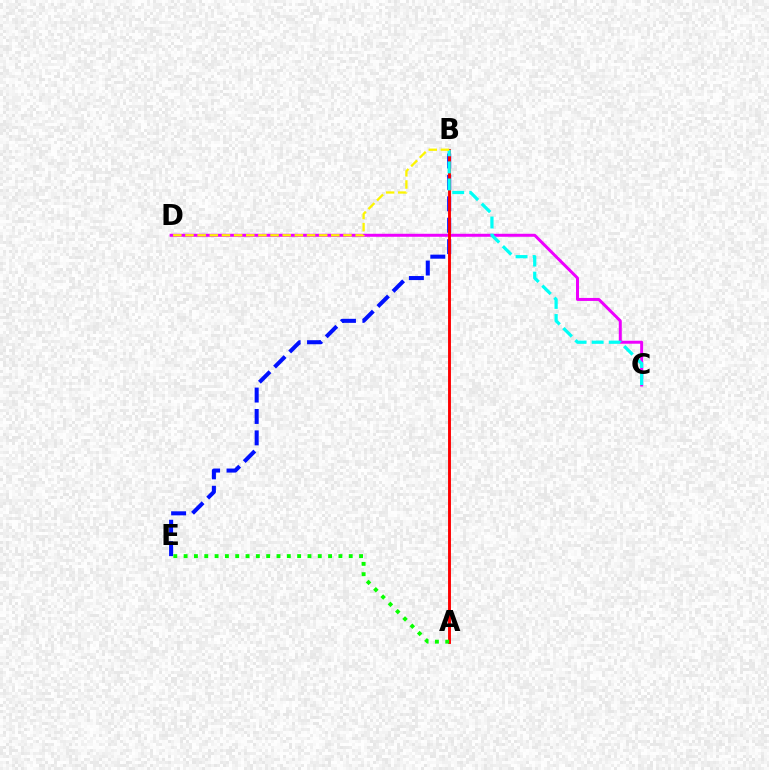{('B', 'E'): [{'color': '#0010ff', 'line_style': 'dashed', 'thickness': 2.91}], ('C', 'D'): [{'color': '#ee00ff', 'line_style': 'solid', 'thickness': 2.15}], ('A', 'B'): [{'color': '#ff0000', 'line_style': 'solid', 'thickness': 2.09}], ('B', 'C'): [{'color': '#00fff6', 'line_style': 'dashed', 'thickness': 2.32}], ('A', 'E'): [{'color': '#08ff00', 'line_style': 'dotted', 'thickness': 2.8}], ('B', 'D'): [{'color': '#fcf500', 'line_style': 'dashed', 'thickness': 1.65}]}